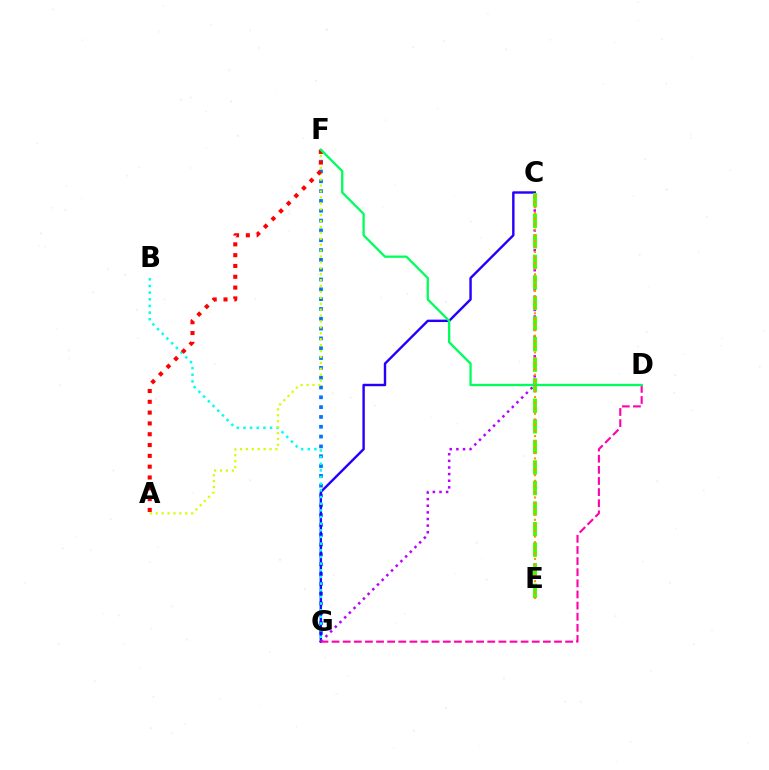{('F', 'G'): [{'color': '#0074ff', 'line_style': 'dotted', 'thickness': 2.67}], ('C', 'G'): [{'color': '#2500ff', 'line_style': 'solid', 'thickness': 1.74}, {'color': '#b900ff', 'line_style': 'dotted', 'thickness': 1.8}], ('C', 'E'): [{'color': '#3dff00', 'line_style': 'dashed', 'thickness': 2.79}, {'color': '#ff9400', 'line_style': 'dotted', 'thickness': 1.52}], ('B', 'G'): [{'color': '#00fff6', 'line_style': 'dotted', 'thickness': 1.81}], ('A', 'F'): [{'color': '#d1ff00', 'line_style': 'dotted', 'thickness': 1.61}, {'color': '#ff0000', 'line_style': 'dotted', 'thickness': 2.94}], ('D', 'G'): [{'color': '#ff00ac', 'line_style': 'dashed', 'thickness': 1.51}], ('D', 'F'): [{'color': '#00ff5c', 'line_style': 'solid', 'thickness': 1.66}]}